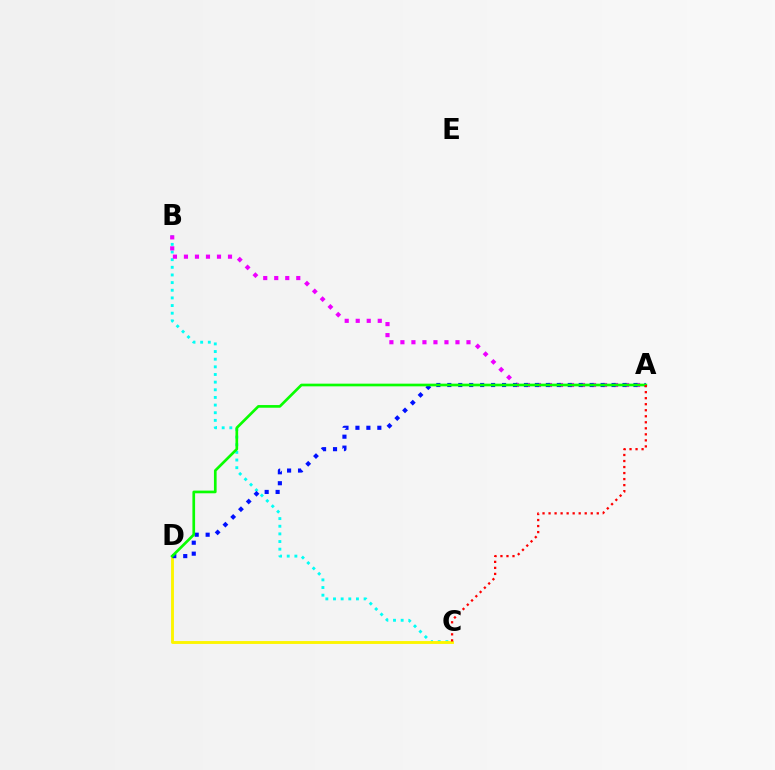{('B', 'C'): [{'color': '#00fff6', 'line_style': 'dotted', 'thickness': 2.08}], ('C', 'D'): [{'color': '#fcf500', 'line_style': 'solid', 'thickness': 2.07}], ('A', 'B'): [{'color': '#ee00ff', 'line_style': 'dotted', 'thickness': 2.99}], ('A', 'D'): [{'color': '#0010ff', 'line_style': 'dotted', 'thickness': 2.98}, {'color': '#08ff00', 'line_style': 'solid', 'thickness': 1.93}], ('A', 'C'): [{'color': '#ff0000', 'line_style': 'dotted', 'thickness': 1.64}]}